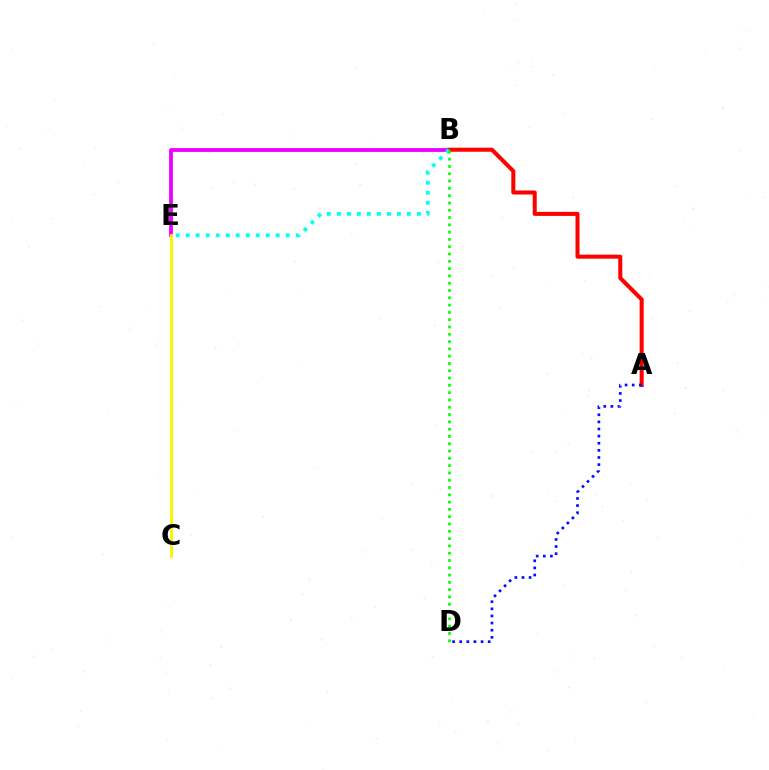{('B', 'E'): [{'color': '#ee00ff', 'line_style': 'solid', 'thickness': 2.74}, {'color': '#00fff6', 'line_style': 'dotted', 'thickness': 2.72}], ('A', 'B'): [{'color': '#ff0000', 'line_style': 'solid', 'thickness': 2.91}], ('C', 'E'): [{'color': '#fcf500', 'line_style': 'solid', 'thickness': 2.11}], ('B', 'D'): [{'color': '#08ff00', 'line_style': 'dotted', 'thickness': 1.98}], ('A', 'D'): [{'color': '#0010ff', 'line_style': 'dotted', 'thickness': 1.93}]}